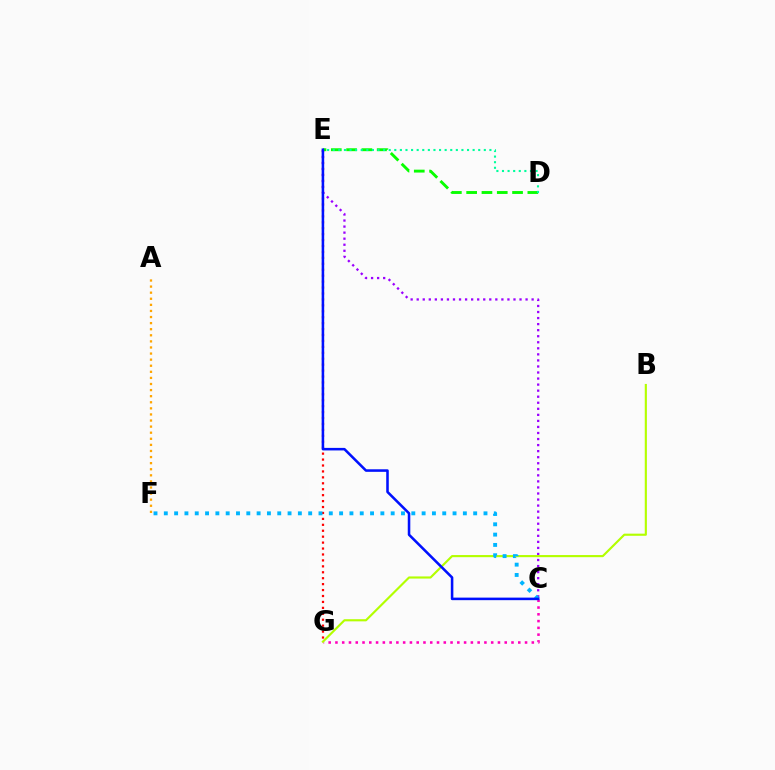{('C', 'G'): [{'color': '#ff00bd', 'line_style': 'dotted', 'thickness': 1.84}], ('E', 'G'): [{'color': '#ff0000', 'line_style': 'dotted', 'thickness': 1.61}], ('C', 'E'): [{'color': '#9b00ff', 'line_style': 'dotted', 'thickness': 1.64}, {'color': '#0010ff', 'line_style': 'solid', 'thickness': 1.84}], ('B', 'G'): [{'color': '#b3ff00', 'line_style': 'solid', 'thickness': 1.54}], ('D', 'E'): [{'color': '#08ff00', 'line_style': 'dashed', 'thickness': 2.08}, {'color': '#00ff9d', 'line_style': 'dotted', 'thickness': 1.52}], ('C', 'F'): [{'color': '#00b5ff', 'line_style': 'dotted', 'thickness': 2.8}], ('A', 'F'): [{'color': '#ffa500', 'line_style': 'dotted', 'thickness': 1.65}]}